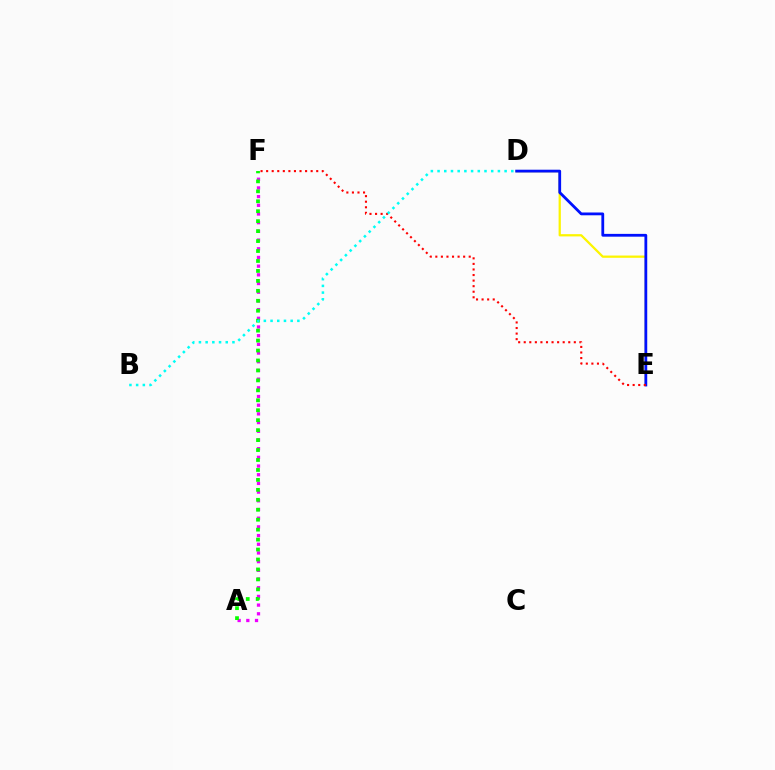{('A', 'F'): [{'color': '#ee00ff', 'line_style': 'dotted', 'thickness': 2.36}, {'color': '#08ff00', 'line_style': 'dotted', 'thickness': 2.7}], ('D', 'E'): [{'color': '#fcf500', 'line_style': 'solid', 'thickness': 1.63}, {'color': '#0010ff', 'line_style': 'solid', 'thickness': 2.01}], ('E', 'F'): [{'color': '#ff0000', 'line_style': 'dotted', 'thickness': 1.51}], ('B', 'D'): [{'color': '#00fff6', 'line_style': 'dotted', 'thickness': 1.82}]}